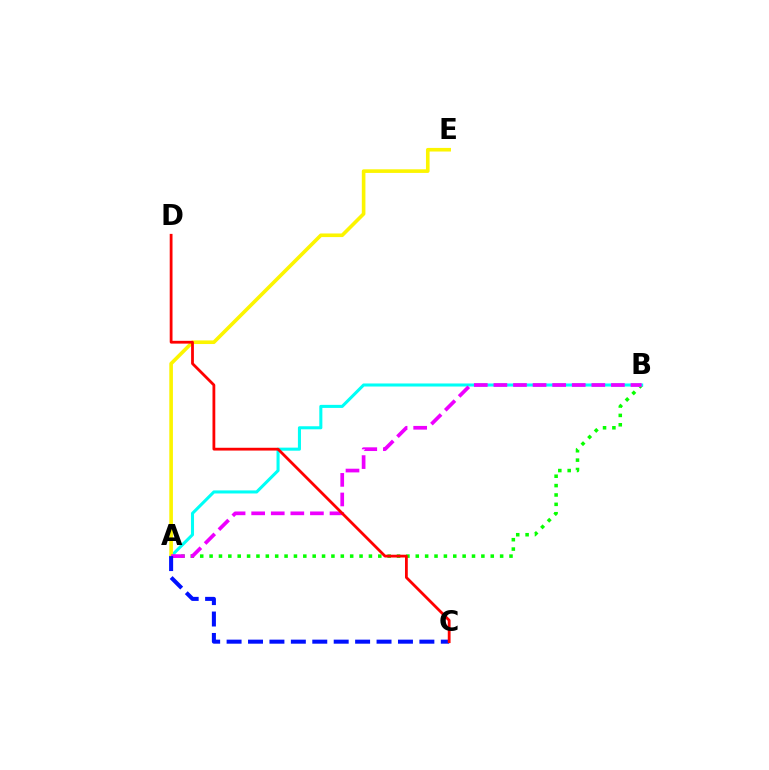{('A', 'B'): [{'color': '#08ff00', 'line_style': 'dotted', 'thickness': 2.55}, {'color': '#00fff6', 'line_style': 'solid', 'thickness': 2.2}, {'color': '#ee00ff', 'line_style': 'dashed', 'thickness': 2.66}], ('A', 'E'): [{'color': '#fcf500', 'line_style': 'solid', 'thickness': 2.6}], ('A', 'C'): [{'color': '#0010ff', 'line_style': 'dashed', 'thickness': 2.91}], ('C', 'D'): [{'color': '#ff0000', 'line_style': 'solid', 'thickness': 2.01}]}